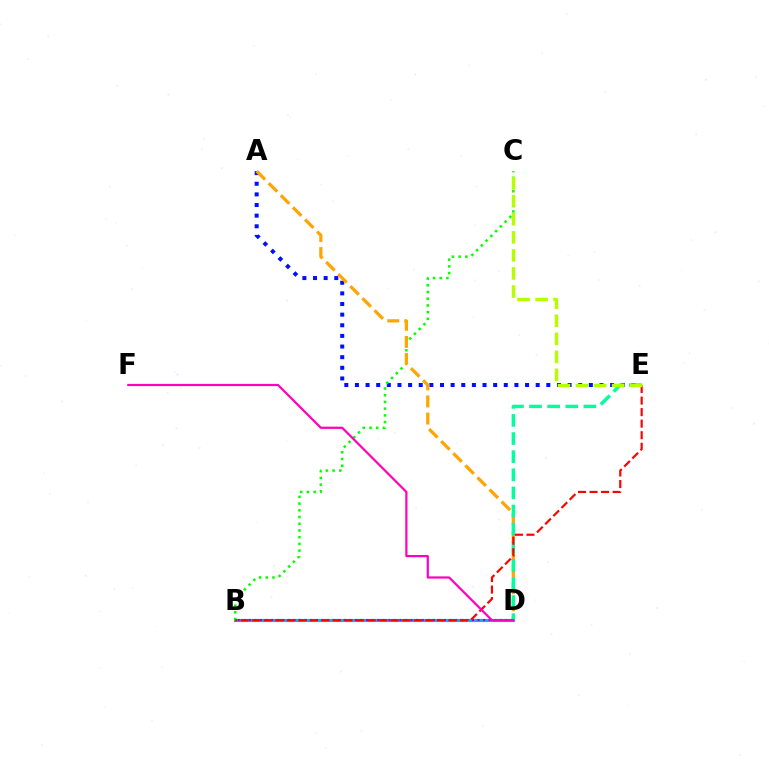{('B', 'D'): [{'color': '#00b5ff', 'line_style': 'solid', 'thickness': 2.27}, {'color': '#9b00ff', 'line_style': 'dotted', 'thickness': 1.51}], ('A', 'E'): [{'color': '#0010ff', 'line_style': 'dotted', 'thickness': 2.89}], ('B', 'C'): [{'color': '#08ff00', 'line_style': 'dotted', 'thickness': 1.83}], ('A', 'D'): [{'color': '#ffa500', 'line_style': 'dashed', 'thickness': 2.32}], ('D', 'E'): [{'color': '#00ff9d', 'line_style': 'dashed', 'thickness': 2.46}], ('B', 'E'): [{'color': '#ff0000', 'line_style': 'dashed', 'thickness': 1.57}], ('C', 'E'): [{'color': '#b3ff00', 'line_style': 'dashed', 'thickness': 2.45}], ('D', 'F'): [{'color': '#ff00bd', 'line_style': 'solid', 'thickness': 1.59}]}